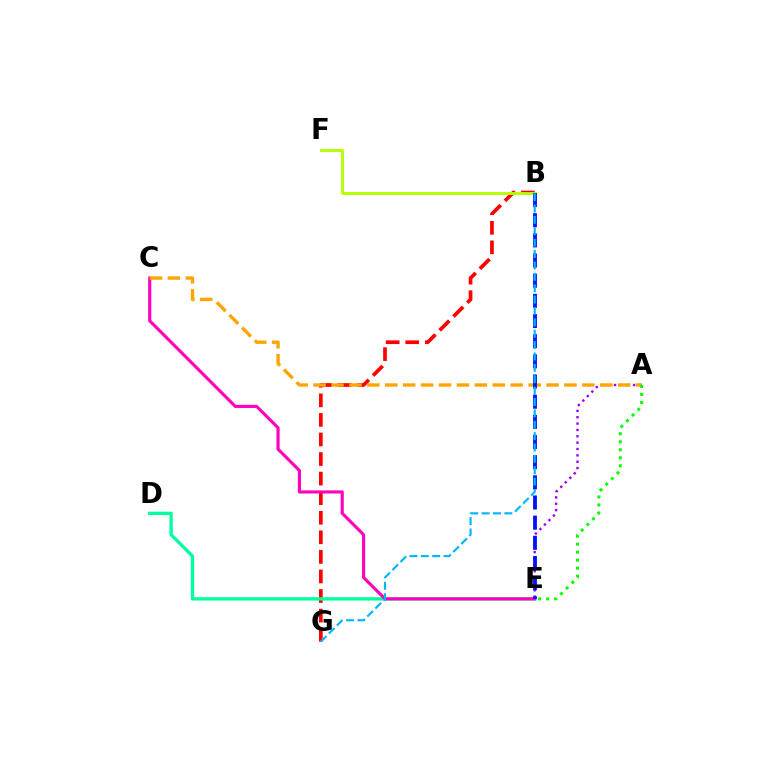{('A', 'E'): [{'color': '#9b00ff', 'line_style': 'dotted', 'thickness': 1.73}, {'color': '#08ff00', 'line_style': 'dotted', 'thickness': 2.18}], ('B', 'G'): [{'color': '#ff0000', 'line_style': 'dashed', 'thickness': 2.66}, {'color': '#00b5ff', 'line_style': 'dashed', 'thickness': 1.55}], ('D', 'E'): [{'color': '#00ff9d', 'line_style': 'solid', 'thickness': 2.38}], ('C', 'E'): [{'color': '#ff00bd', 'line_style': 'solid', 'thickness': 2.25}], ('A', 'C'): [{'color': '#ffa500', 'line_style': 'dashed', 'thickness': 2.43}], ('B', 'F'): [{'color': '#b3ff00', 'line_style': 'solid', 'thickness': 2.06}], ('B', 'E'): [{'color': '#0010ff', 'line_style': 'dashed', 'thickness': 2.74}]}